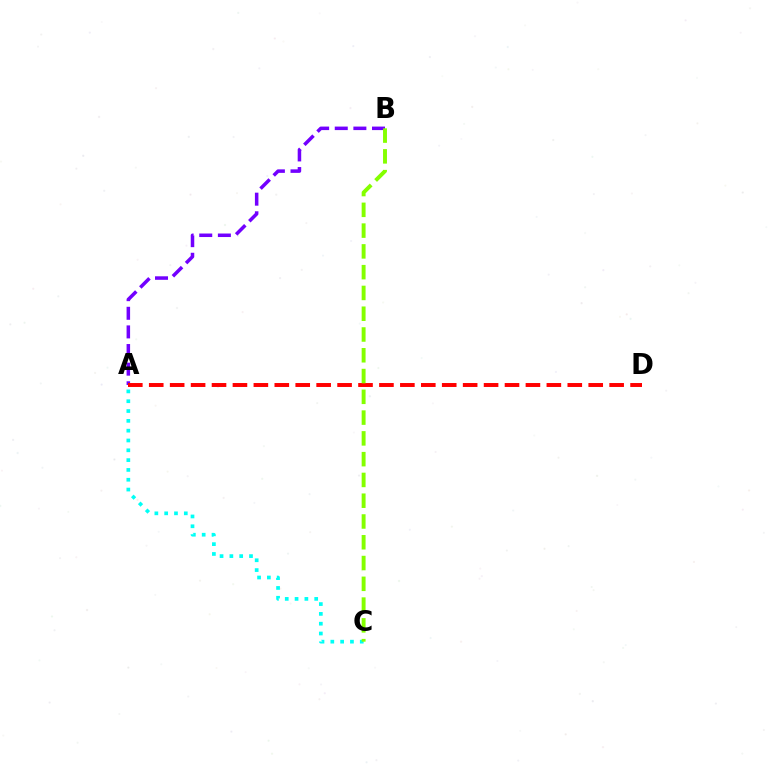{('A', 'B'): [{'color': '#7200ff', 'line_style': 'dashed', 'thickness': 2.53}], ('A', 'C'): [{'color': '#00fff6', 'line_style': 'dotted', 'thickness': 2.67}], ('A', 'D'): [{'color': '#ff0000', 'line_style': 'dashed', 'thickness': 2.84}], ('B', 'C'): [{'color': '#84ff00', 'line_style': 'dashed', 'thickness': 2.82}]}